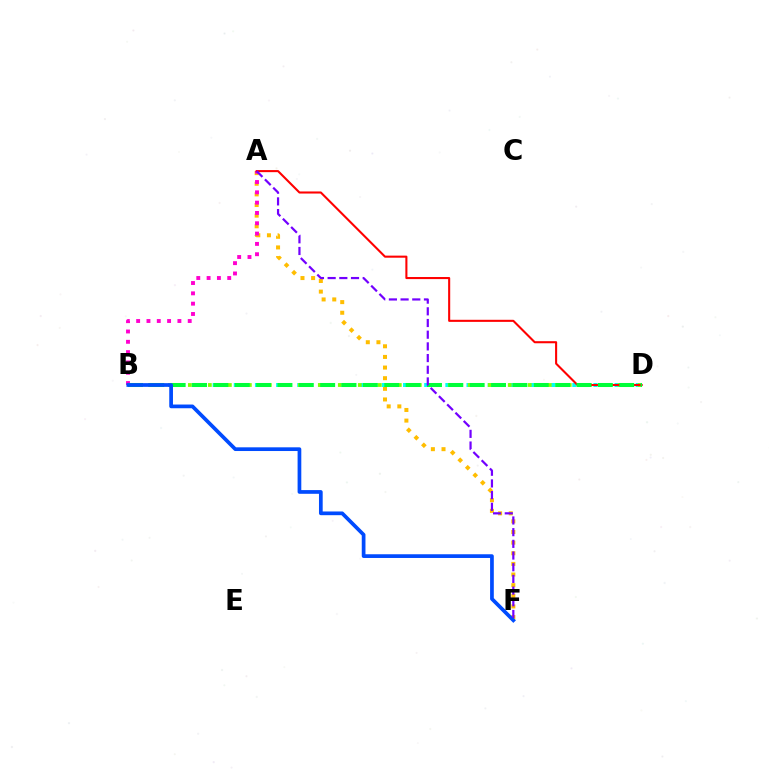{('A', 'F'): [{'color': '#ffbd00', 'line_style': 'dotted', 'thickness': 2.89}, {'color': '#7200ff', 'line_style': 'dashed', 'thickness': 1.59}], ('B', 'D'): [{'color': '#00fff6', 'line_style': 'dotted', 'thickness': 2.87}, {'color': '#84ff00', 'line_style': 'dotted', 'thickness': 2.72}, {'color': '#00ff39', 'line_style': 'dashed', 'thickness': 2.9}], ('A', 'B'): [{'color': '#ff00cf', 'line_style': 'dotted', 'thickness': 2.8}], ('A', 'D'): [{'color': '#ff0000', 'line_style': 'solid', 'thickness': 1.5}], ('B', 'F'): [{'color': '#004bff', 'line_style': 'solid', 'thickness': 2.67}]}